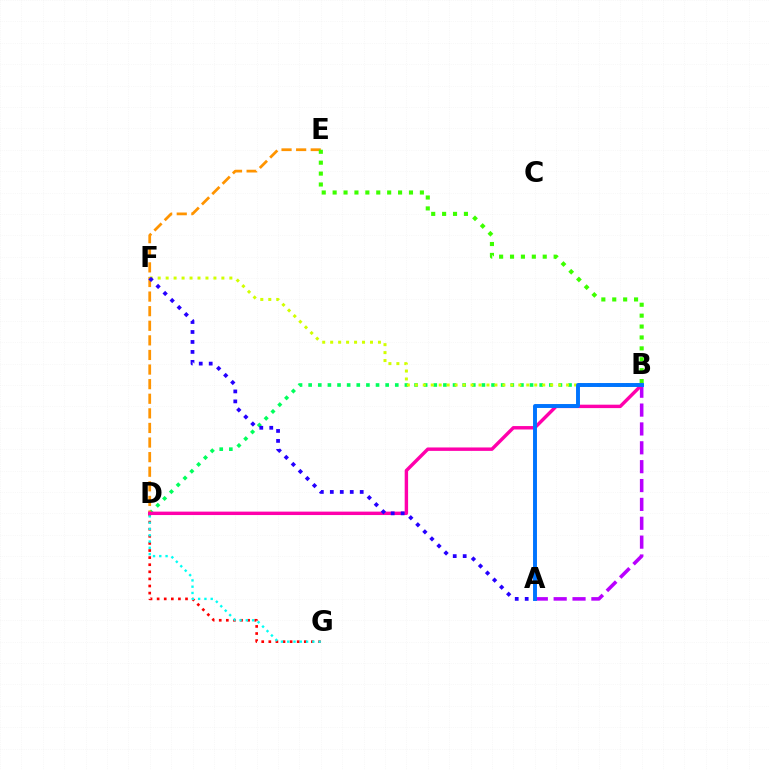{('A', 'B'): [{'color': '#b900ff', 'line_style': 'dashed', 'thickness': 2.56}, {'color': '#0074ff', 'line_style': 'solid', 'thickness': 2.83}], ('D', 'G'): [{'color': '#ff0000', 'line_style': 'dotted', 'thickness': 1.93}, {'color': '#00fff6', 'line_style': 'dotted', 'thickness': 1.71}], ('B', 'D'): [{'color': '#00ff5c', 'line_style': 'dotted', 'thickness': 2.62}, {'color': '#ff00ac', 'line_style': 'solid', 'thickness': 2.46}], ('D', 'E'): [{'color': '#ff9400', 'line_style': 'dashed', 'thickness': 1.98}], ('B', 'E'): [{'color': '#3dff00', 'line_style': 'dotted', 'thickness': 2.96}], ('B', 'F'): [{'color': '#d1ff00', 'line_style': 'dotted', 'thickness': 2.16}], ('A', 'F'): [{'color': '#2500ff', 'line_style': 'dotted', 'thickness': 2.71}]}